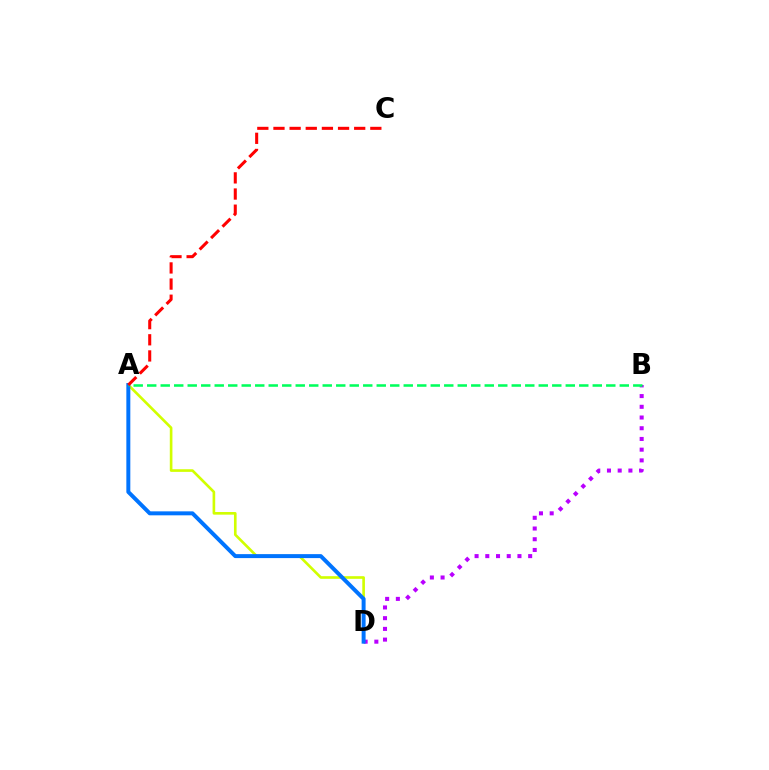{('A', 'D'): [{'color': '#d1ff00', 'line_style': 'solid', 'thickness': 1.9}, {'color': '#0074ff', 'line_style': 'solid', 'thickness': 2.85}], ('B', 'D'): [{'color': '#b900ff', 'line_style': 'dotted', 'thickness': 2.91}], ('A', 'B'): [{'color': '#00ff5c', 'line_style': 'dashed', 'thickness': 1.83}], ('A', 'C'): [{'color': '#ff0000', 'line_style': 'dashed', 'thickness': 2.19}]}